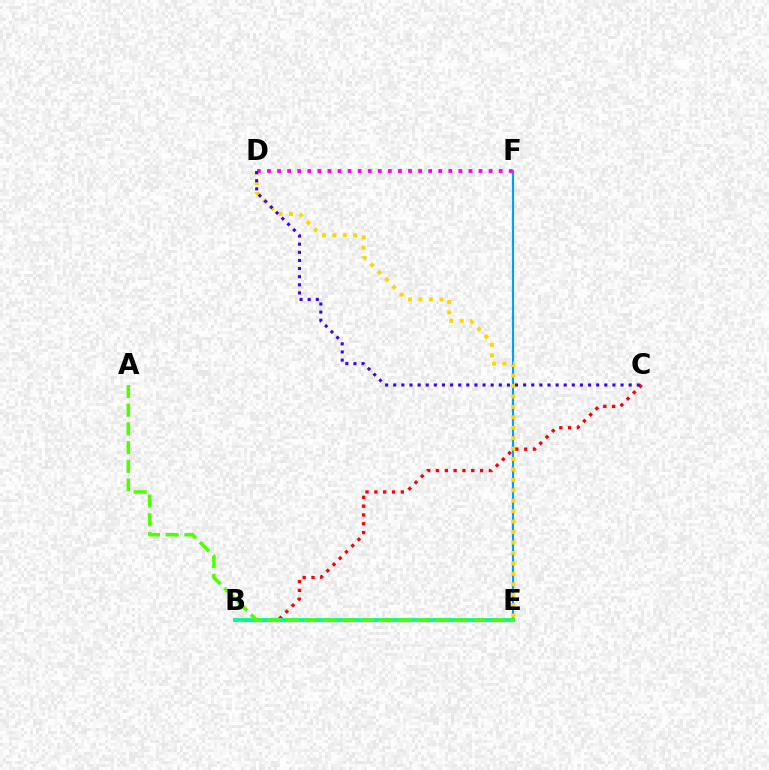{('B', 'C'): [{'color': '#ff0000', 'line_style': 'dotted', 'thickness': 2.39}], ('E', 'F'): [{'color': '#009eff', 'line_style': 'solid', 'thickness': 1.55}], ('B', 'E'): [{'color': '#00ff86', 'line_style': 'solid', 'thickness': 2.77}], ('D', 'E'): [{'color': '#ffd500', 'line_style': 'dotted', 'thickness': 2.83}], ('A', 'E'): [{'color': '#4fff00', 'line_style': 'dashed', 'thickness': 2.54}], ('D', 'F'): [{'color': '#ff00ed', 'line_style': 'dotted', 'thickness': 2.74}], ('C', 'D'): [{'color': '#3700ff', 'line_style': 'dotted', 'thickness': 2.21}]}